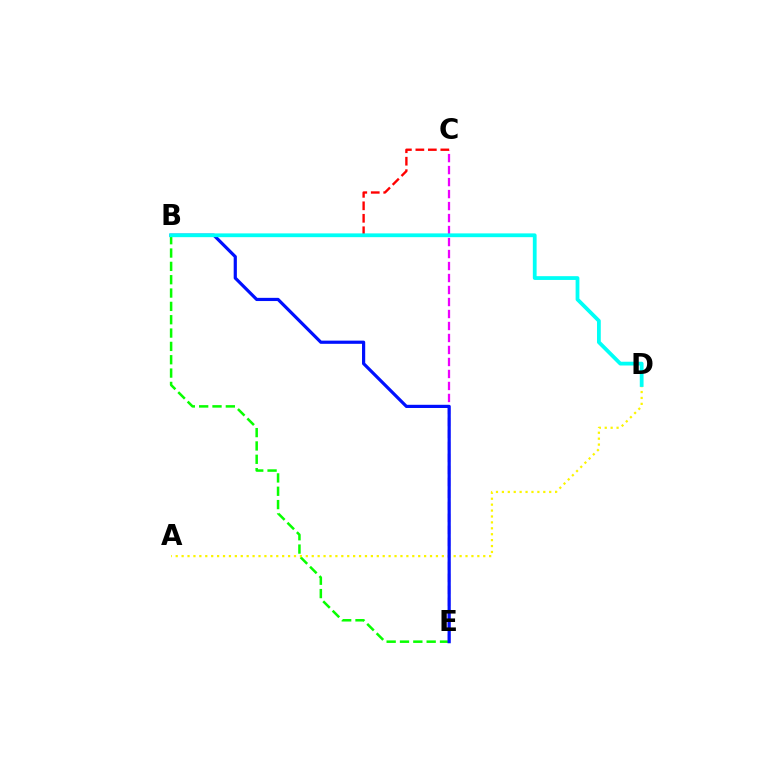{('B', 'E'): [{'color': '#08ff00', 'line_style': 'dashed', 'thickness': 1.81}, {'color': '#0010ff', 'line_style': 'solid', 'thickness': 2.3}], ('C', 'E'): [{'color': '#ee00ff', 'line_style': 'dashed', 'thickness': 1.63}], ('A', 'D'): [{'color': '#fcf500', 'line_style': 'dotted', 'thickness': 1.61}], ('B', 'C'): [{'color': '#ff0000', 'line_style': 'dashed', 'thickness': 1.69}], ('B', 'D'): [{'color': '#00fff6', 'line_style': 'solid', 'thickness': 2.72}]}